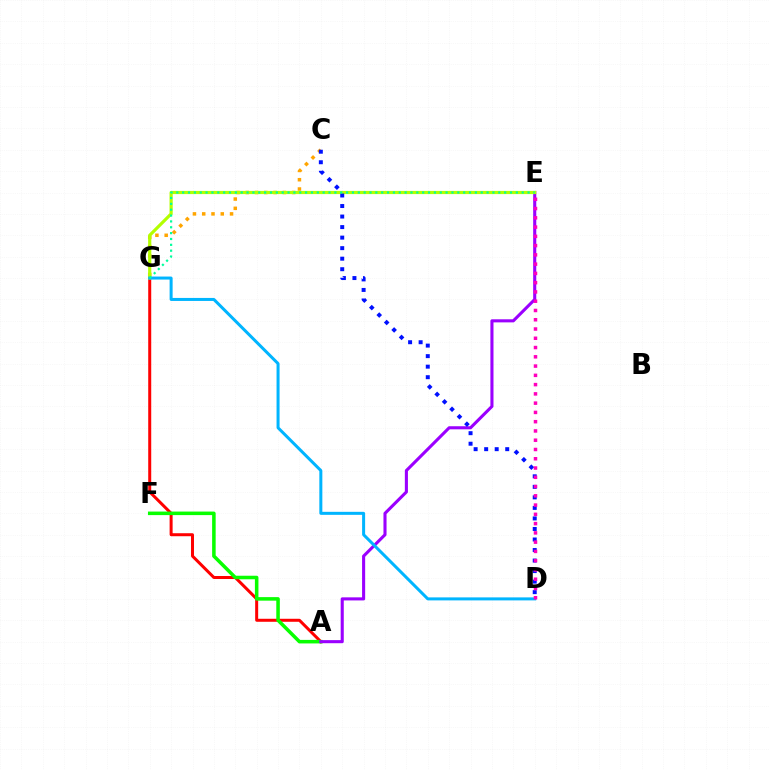{('A', 'G'): [{'color': '#ff0000', 'line_style': 'solid', 'thickness': 2.16}], ('A', 'F'): [{'color': '#08ff00', 'line_style': 'solid', 'thickness': 2.55}], ('C', 'G'): [{'color': '#ffa500', 'line_style': 'dotted', 'thickness': 2.52}], ('A', 'E'): [{'color': '#9b00ff', 'line_style': 'solid', 'thickness': 2.22}], ('E', 'G'): [{'color': '#b3ff00', 'line_style': 'solid', 'thickness': 2.29}, {'color': '#00ff9d', 'line_style': 'dotted', 'thickness': 1.59}], ('D', 'G'): [{'color': '#00b5ff', 'line_style': 'solid', 'thickness': 2.17}], ('C', 'D'): [{'color': '#0010ff', 'line_style': 'dotted', 'thickness': 2.86}], ('D', 'E'): [{'color': '#ff00bd', 'line_style': 'dotted', 'thickness': 2.52}]}